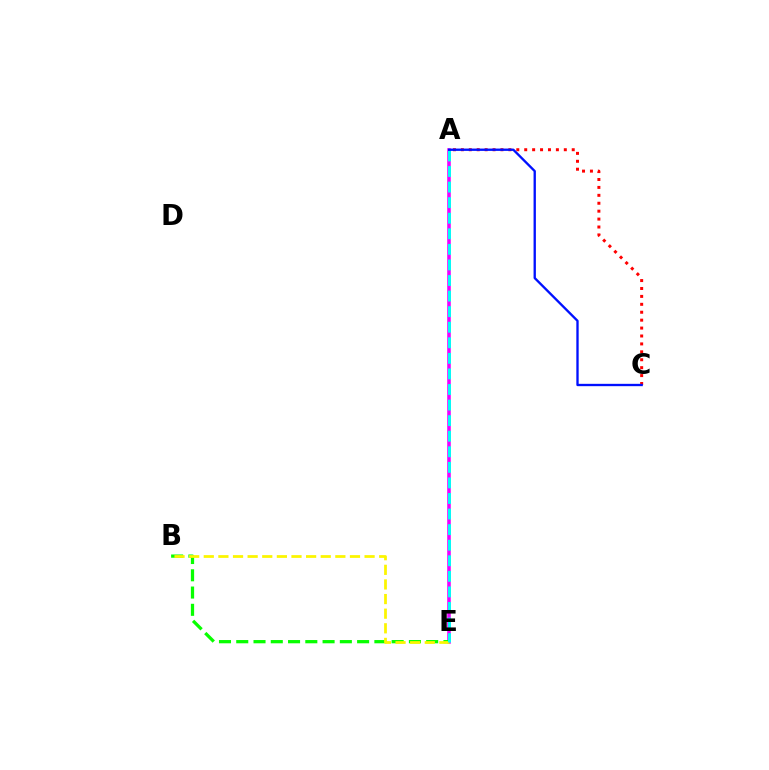{('A', 'E'): [{'color': '#ee00ff', 'line_style': 'solid', 'thickness': 2.55}, {'color': '#00fff6', 'line_style': 'dashed', 'thickness': 2.12}], ('B', 'E'): [{'color': '#08ff00', 'line_style': 'dashed', 'thickness': 2.35}, {'color': '#fcf500', 'line_style': 'dashed', 'thickness': 1.99}], ('A', 'C'): [{'color': '#ff0000', 'line_style': 'dotted', 'thickness': 2.15}, {'color': '#0010ff', 'line_style': 'solid', 'thickness': 1.68}]}